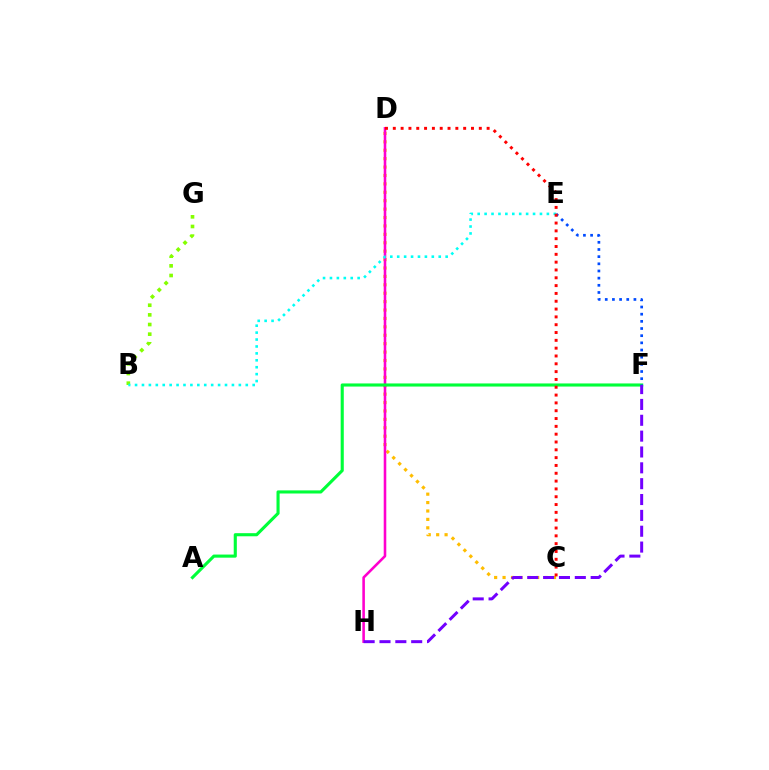{('C', 'D'): [{'color': '#ffbd00', 'line_style': 'dotted', 'thickness': 2.29}, {'color': '#ff0000', 'line_style': 'dotted', 'thickness': 2.12}], ('D', 'H'): [{'color': '#ff00cf', 'line_style': 'solid', 'thickness': 1.86}], ('A', 'F'): [{'color': '#00ff39', 'line_style': 'solid', 'thickness': 2.24}], ('F', 'H'): [{'color': '#7200ff', 'line_style': 'dashed', 'thickness': 2.15}], ('E', 'F'): [{'color': '#004bff', 'line_style': 'dotted', 'thickness': 1.95}], ('B', 'G'): [{'color': '#84ff00', 'line_style': 'dotted', 'thickness': 2.62}], ('B', 'E'): [{'color': '#00fff6', 'line_style': 'dotted', 'thickness': 1.88}]}